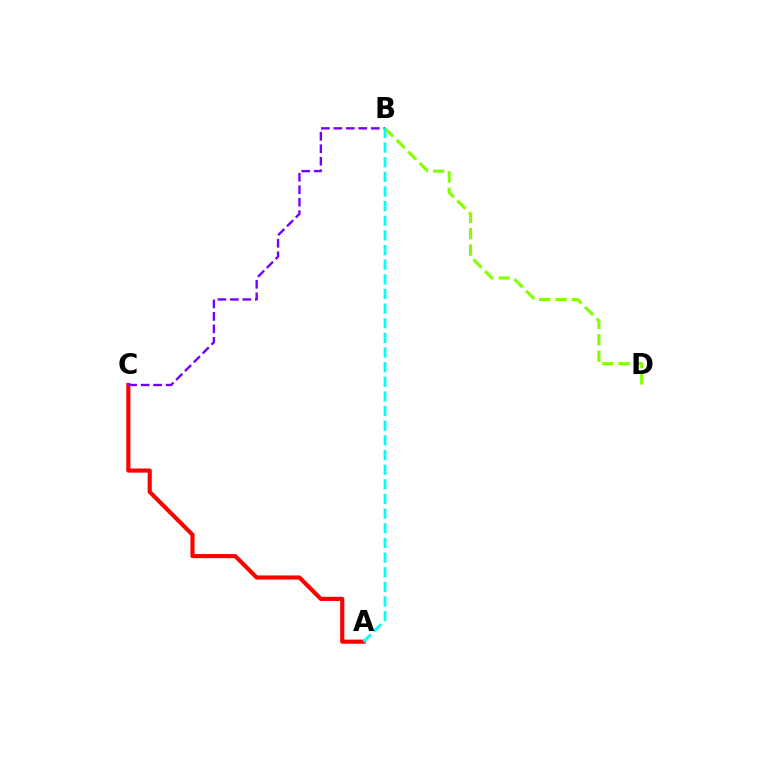{('A', 'C'): [{'color': '#ff0000', 'line_style': 'solid', 'thickness': 2.97}], ('B', 'C'): [{'color': '#7200ff', 'line_style': 'dashed', 'thickness': 1.69}], ('B', 'D'): [{'color': '#84ff00', 'line_style': 'dashed', 'thickness': 2.23}], ('A', 'B'): [{'color': '#00fff6', 'line_style': 'dashed', 'thickness': 1.99}]}